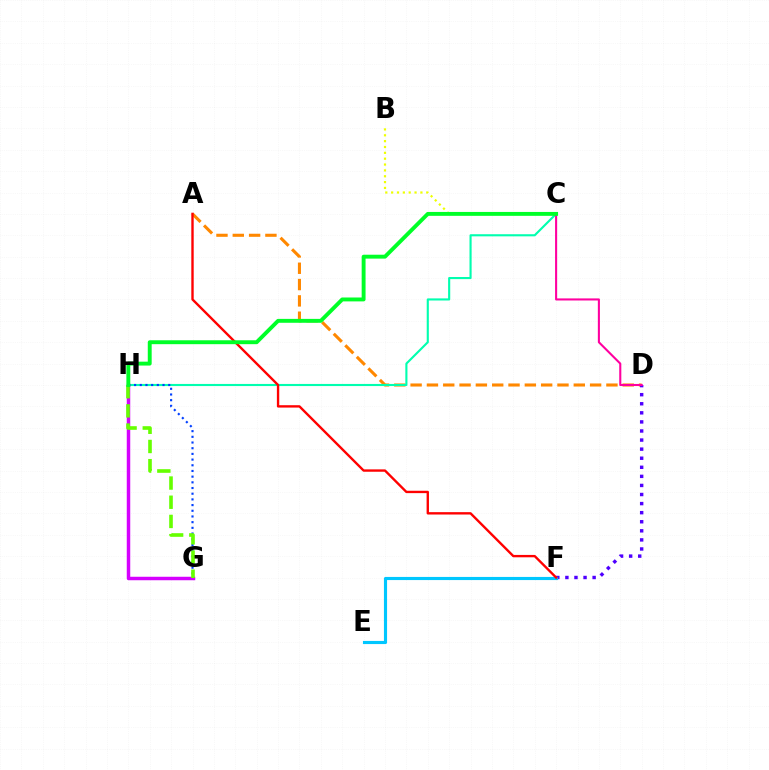{('A', 'D'): [{'color': '#ff8800', 'line_style': 'dashed', 'thickness': 2.22}], ('C', 'H'): [{'color': '#00ffaf', 'line_style': 'solid', 'thickness': 1.53}, {'color': '#00ff27', 'line_style': 'solid', 'thickness': 2.81}], ('D', 'F'): [{'color': '#4f00ff', 'line_style': 'dotted', 'thickness': 2.47}], ('G', 'H'): [{'color': '#003fff', 'line_style': 'dotted', 'thickness': 1.55}, {'color': '#d600ff', 'line_style': 'solid', 'thickness': 2.5}, {'color': '#66ff00', 'line_style': 'dashed', 'thickness': 2.61}], ('E', 'F'): [{'color': '#00c7ff', 'line_style': 'solid', 'thickness': 2.25}], ('C', 'D'): [{'color': '#ff00a0', 'line_style': 'solid', 'thickness': 1.5}], ('B', 'C'): [{'color': '#eeff00', 'line_style': 'dotted', 'thickness': 1.59}], ('A', 'F'): [{'color': '#ff0000', 'line_style': 'solid', 'thickness': 1.71}]}